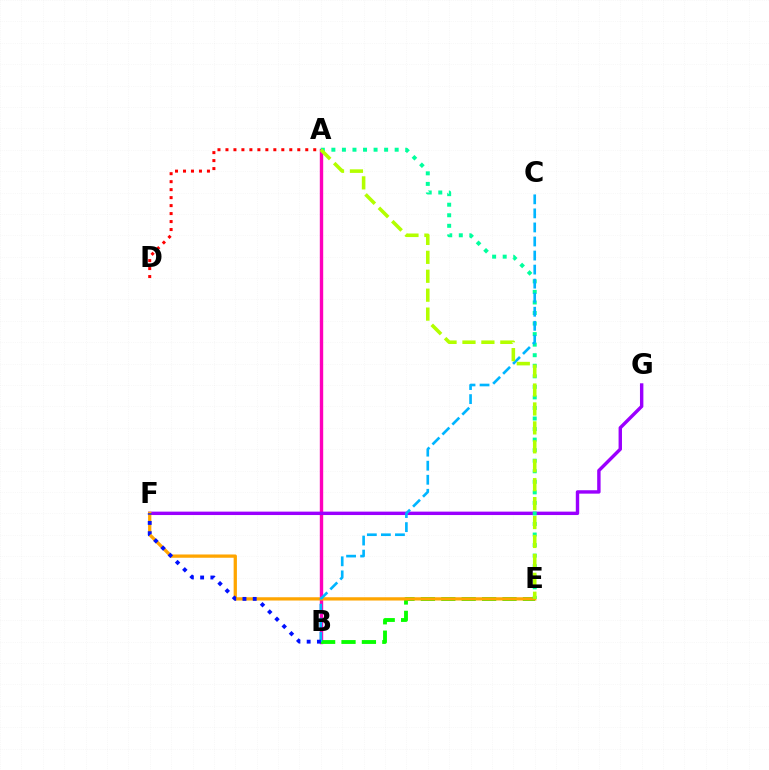{('A', 'B'): [{'color': '#ff00bd', 'line_style': 'solid', 'thickness': 2.44}], ('B', 'E'): [{'color': '#08ff00', 'line_style': 'dashed', 'thickness': 2.77}], ('F', 'G'): [{'color': '#9b00ff', 'line_style': 'solid', 'thickness': 2.46}], ('E', 'F'): [{'color': '#ffa500', 'line_style': 'solid', 'thickness': 2.36}], ('A', 'D'): [{'color': '#ff0000', 'line_style': 'dotted', 'thickness': 2.17}], ('A', 'E'): [{'color': '#00ff9d', 'line_style': 'dotted', 'thickness': 2.87}, {'color': '#b3ff00', 'line_style': 'dashed', 'thickness': 2.57}], ('B', 'C'): [{'color': '#00b5ff', 'line_style': 'dashed', 'thickness': 1.91}], ('B', 'F'): [{'color': '#0010ff', 'line_style': 'dotted', 'thickness': 2.78}]}